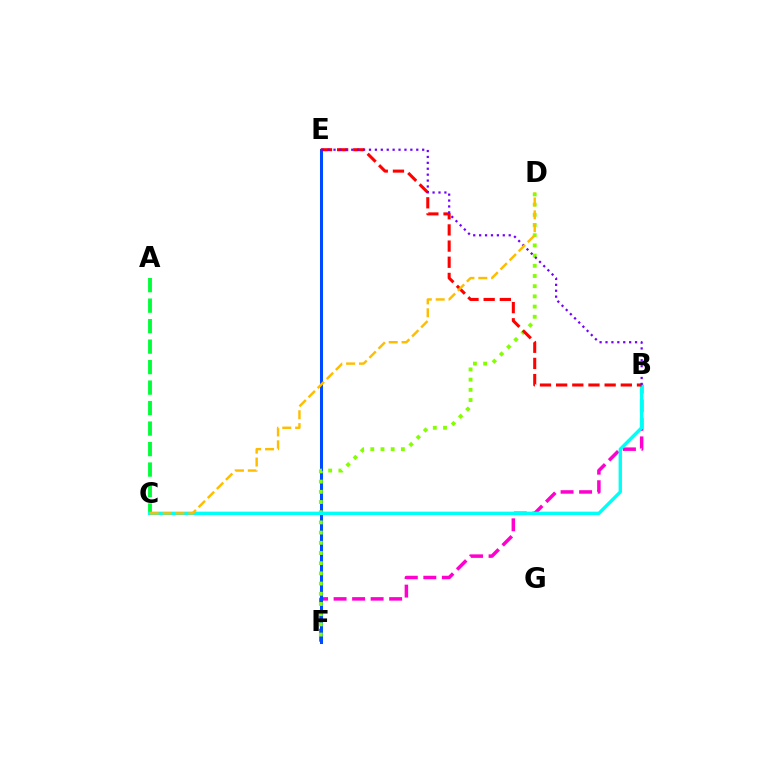{('B', 'F'): [{'color': '#ff00cf', 'line_style': 'dashed', 'thickness': 2.52}], ('A', 'C'): [{'color': '#00ff39', 'line_style': 'dashed', 'thickness': 2.78}], ('E', 'F'): [{'color': '#004bff', 'line_style': 'solid', 'thickness': 2.18}], ('D', 'F'): [{'color': '#84ff00', 'line_style': 'dotted', 'thickness': 2.77}], ('B', 'C'): [{'color': '#00fff6', 'line_style': 'solid', 'thickness': 2.42}], ('B', 'E'): [{'color': '#ff0000', 'line_style': 'dashed', 'thickness': 2.2}, {'color': '#7200ff', 'line_style': 'dotted', 'thickness': 1.61}], ('C', 'D'): [{'color': '#ffbd00', 'line_style': 'dashed', 'thickness': 1.75}]}